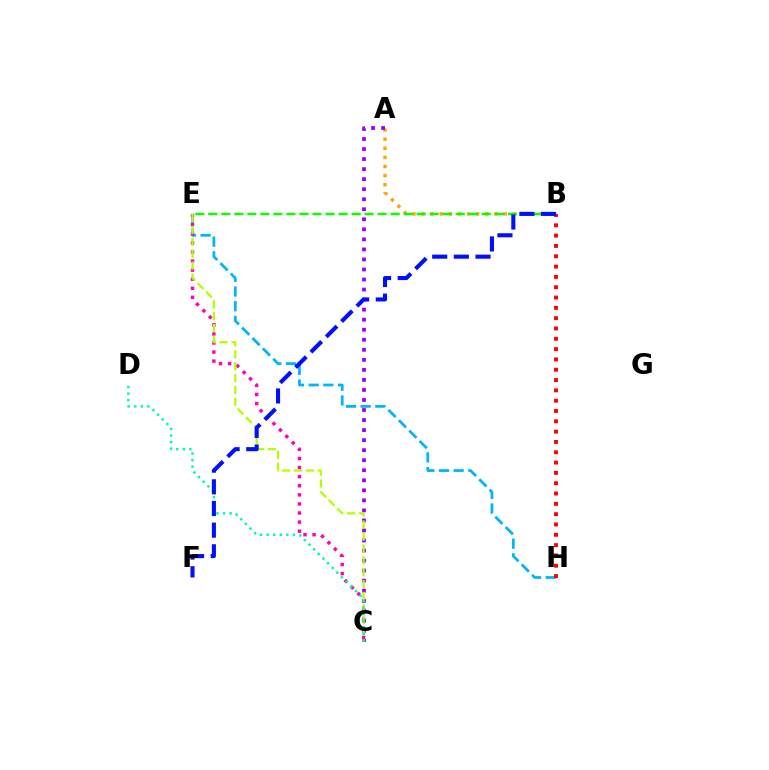{('A', 'B'): [{'color': '#ffa500', 'line_style': 'dotted', 'thickness': 2.48}], ('A', 'C'): [{'color': '#9b00ff', 'line_style': 'dotted', 'thickness': 2.73}], ('E', 'H'): [{'color': '#00b5ff', 'line_style': 'dashed', 'thickness': 1.99}], ('C', 'E'): [{'color': '#ff00bd', 'line_style': 'dotted', 'thickness': 2.47}, {'color': '#b3ff00', 'line_style': 'dashed', 'thickness': 1.62}], ('C', 'D'): [{'color': '#00ff9d', 'line_style': 'dotted', 'thickness': 1.78}], ('B', 'E'): [{'color': '#08ff00', 'line_style': 'dashed', 'thickness': 1.77}], ('B', 'H'): [{'color': '#ff0000', 'line_style': 'dotted', 'thickness': 2.8}], ('B', 'F'): [{'color': '#0010ff', 'line_style': 'dashed', 'thickness': 2.94}]}